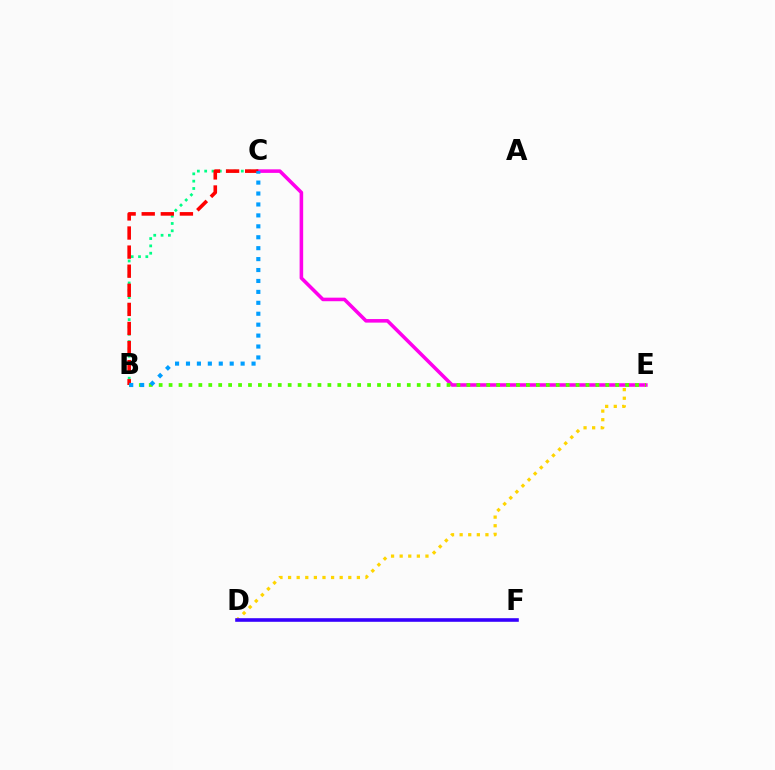{('B', 'C'): [{'color': '#00ff86', 'line_style': 'dotted', 'thickness': 1.99}, {'color': '#ff0000', 'line_style': 'dashed', 'thickness': 2.59}, {'color': '#009eff', 'line_style': 'dotted', 'thickness': 2.97}], ('D', 'E'): [{'color': '#ffd500', 'line_style': 'dotted', 'thickness': 2.34}], ('D', 'F'): [{'color': '#3700ff', 'line_style': 'solid', 'thickness': 2.59}], ('C', 'E'): [{'color': '#ff00ed', 'line_style': 'solid', 'thickness': 2.56}], ('B', 'E'): [{'color': '#4fff00', 'line_style': 'dotted', 'thickness': 2.7}]}